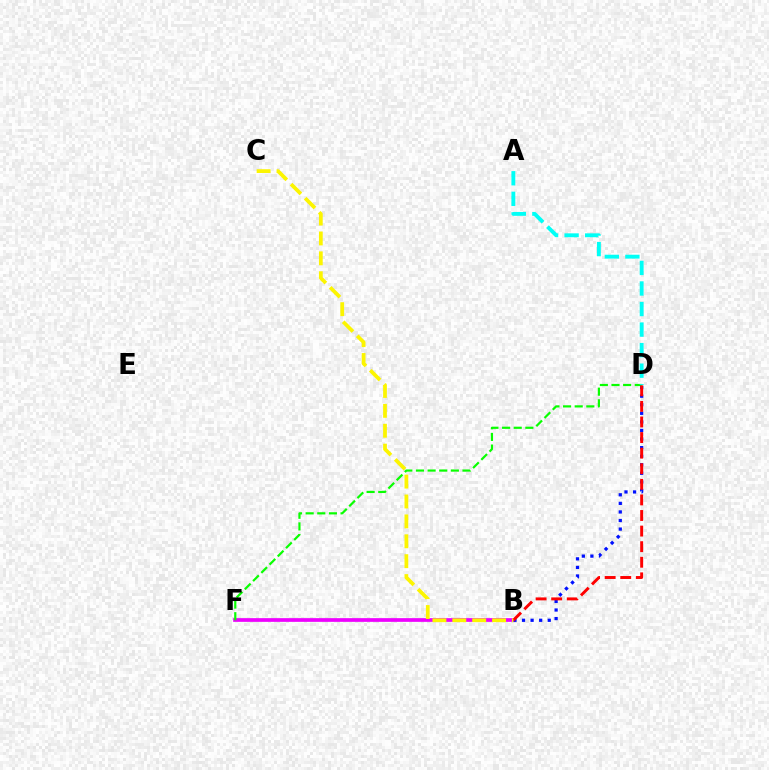{('B', 'F'): [{'color': '#ee00ff', 'line_style': 'solid', 'thickness': 2.67}], ('B', 'D'): [{'color': '#0010ff', 'line_style': 'dotted', 'thickness': 2.33}, {'color': '#ff0000', 'line_style': 'dashed', 'thickness': 2.12}], ('D', 'F'): [{'color': '#08ff00', 'line_style': 'dashed', 'thickness': 1.58}], ('A', 'D'): [{'color': '#00fff6', 'line_style': 'dashed', 'thickness': 2.79}], ('B', 'C'): [{'color': '#fcf500', 'line_style': 'dashed', 'thickness': 2.7}]}